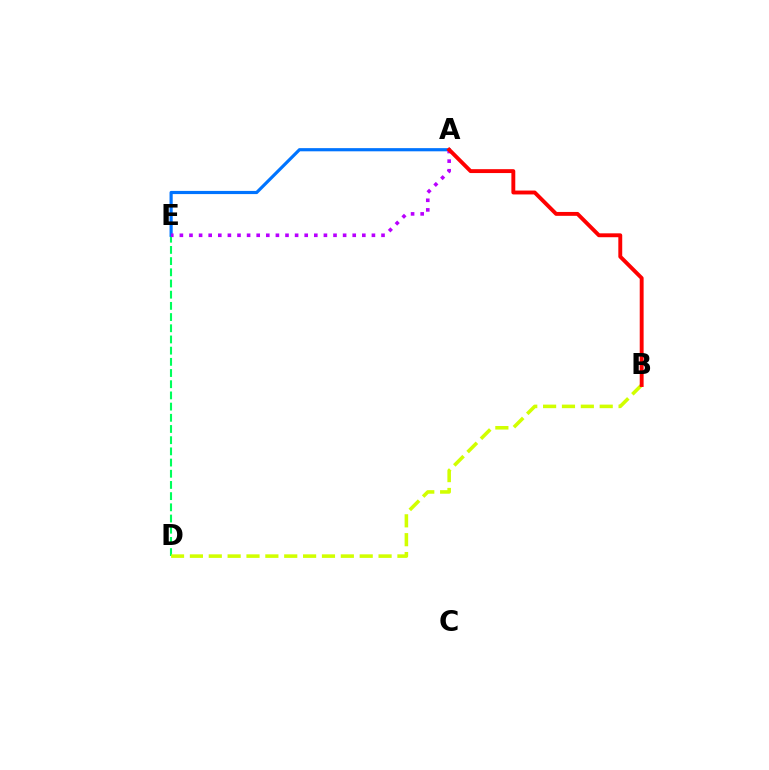{('D', 'E'): [{'color': '#00ff5c', 'line_style': 'dashed', 'thickness': 1.52}], ('A', 'E'): [{'color': '#0074ff', 'line_style': 'solid', 'thickness': 2.28}, {'color': '#b900ff', 'line_style': 'dotted', 'thickness': 2.61}], ('B', 'D'): [{'color': '#d1ff00', 'line_style': 'dashed', 'thickness': 2.56}], ('A', 'B'): [{'color': '#ff0000', 'line_style': 'solid', 'thickness': 2.8}]}